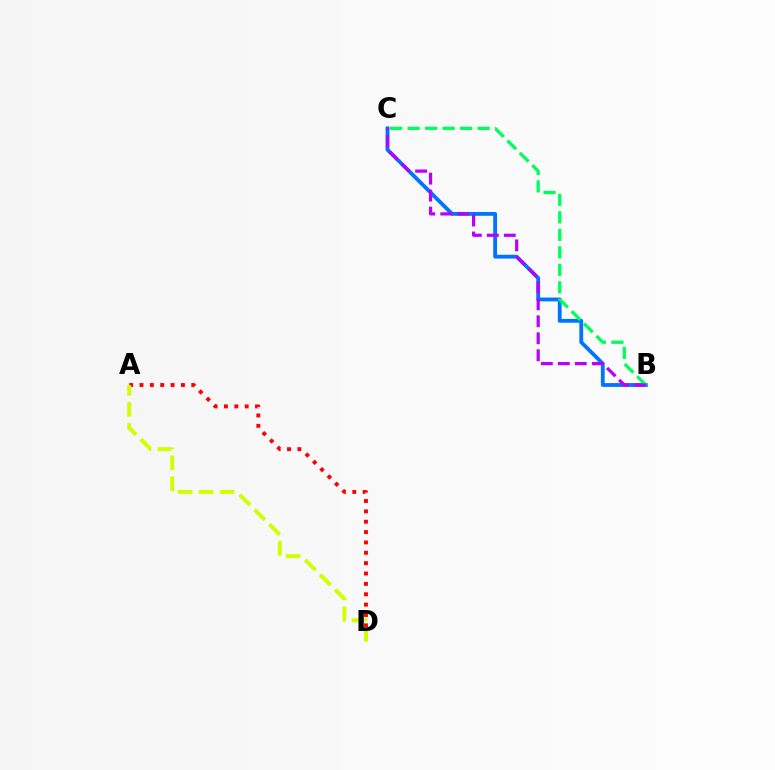{('B', 'C'): [{'color': '#0074ff', 'line_style': 'solid', 'thickness': 2.75}, {'color': '#00ff5c', 'line_style': 'dashed', 'thickness': 2.38}, {'color': '#b900ff', 'line_style': 'dashed', 'thickness': 2.31}], ('A', 'D'): [{'color': '#ff0000', 'line_style': 'dotted', 'thickness': 2.82}, {'color': '#d1ff00', 'line_style': 'dashed', 'thickness': 2.85}]}